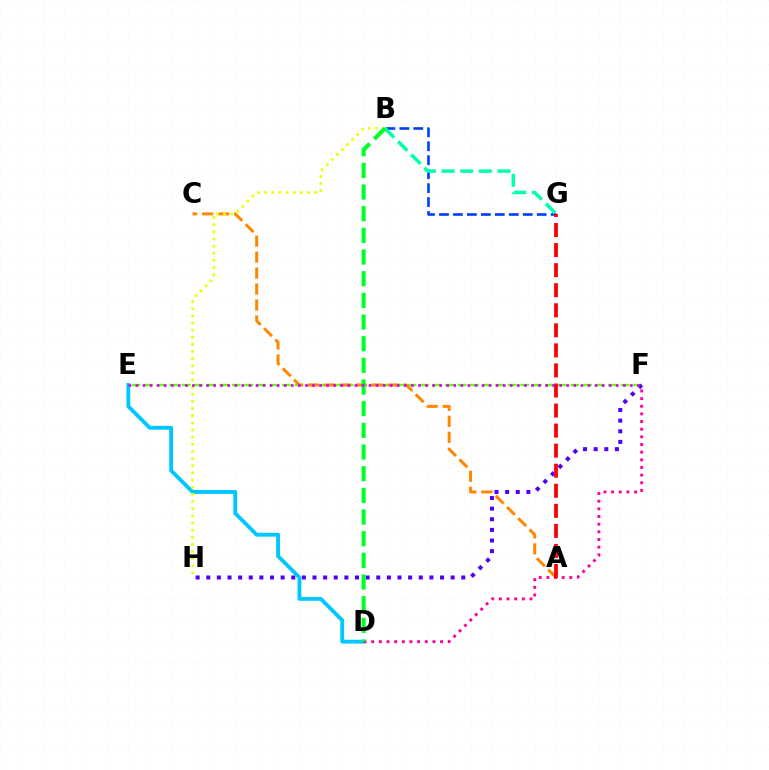{('E', 'F'): [{'color': '#66ff00', 'line_style': 'dashed', 'thickness': 1.7}, {'color': '#d600ff', 'line_style': 'dotted', 'thickness': 1.92}], ('F', 'H'): [{'color': '#4f00ff', 'line_style': 'dotted', 'thickness': 2.89}], ('A', 'C'): [{'color': '#ff8800', 'line_style': 'dashed', 'thickness': 2.17}], ('D', 'E'): [{'color': '#00c7ff', 'line_style': 'solid', 'thickness': 2.77}], ('B', 'G'): [{'color': '#003fff', 'line_style': 'dashed', 'thickness': 1.9}, {'color': '#00ffaf', 'line_style': 'dashed', 'thickness': 2.53}], ('B', 'H'): [{'color': '#eeff00', 'line_style': 'dotted', 'thickness': 1.94}], ('D', 'F'): [{'color': '#ff00a0', 'line_style': 'dotted', 'thickness': 2.08}], ('A', 'G'): [{'color': '#ff0000', 'line_style': 'dashed', 'thickness': 2.72}], ('B', 'D'): [{'color': '#00ff27', 'line_style': 'dashed', 'thickness': 2.94}]}